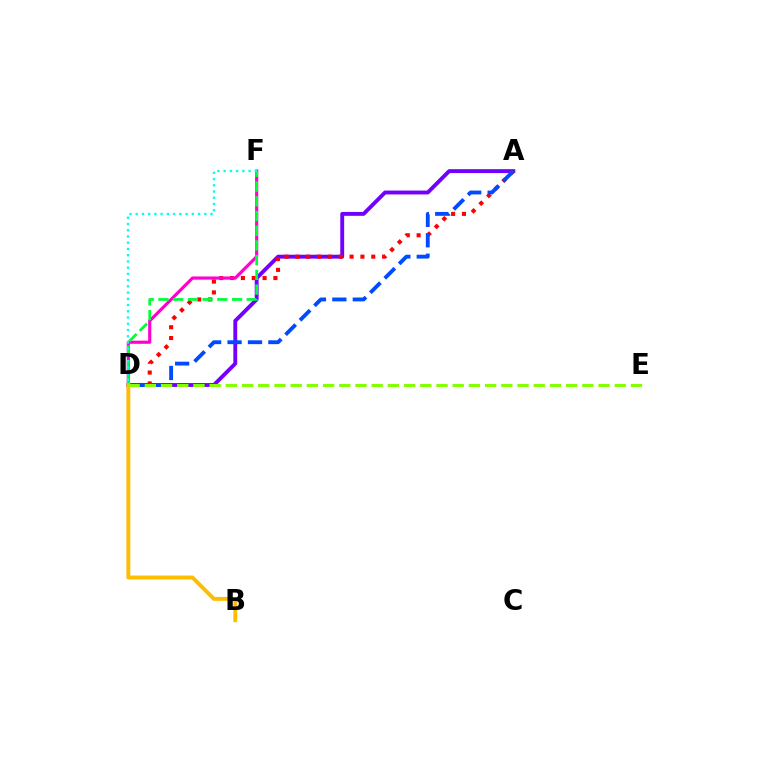{('A', 'D'): [{'color': '#7200ff', 'line_style': 'solid', 'thickness': 2.8}, {'color': '#ff0000', 'line_style': 'dotted', 'thickness': 2.95}, {'color': '#004bff', 'line_style': 'dashed', 'thickness': 2.77}], ('D', 'F'): [{'color': '#ff00cf', 'line_style': 'solid', 'thickness': 2.27}, {'color': '#00ff39', 'line_style': 'dashed', 'thickness': 2.0}, {'color': '#00fff6', 'line_style': 'dotted', 'thickness': 1.69}], ('B', 'D'): [{'color': '#ffbd00', 'line_style': 'solid', 'thickness': 2.81}], ('D', 'E'): [{'color': '#84ff00', 'line_style': 'dashed', 'thickness': 2.2}]}